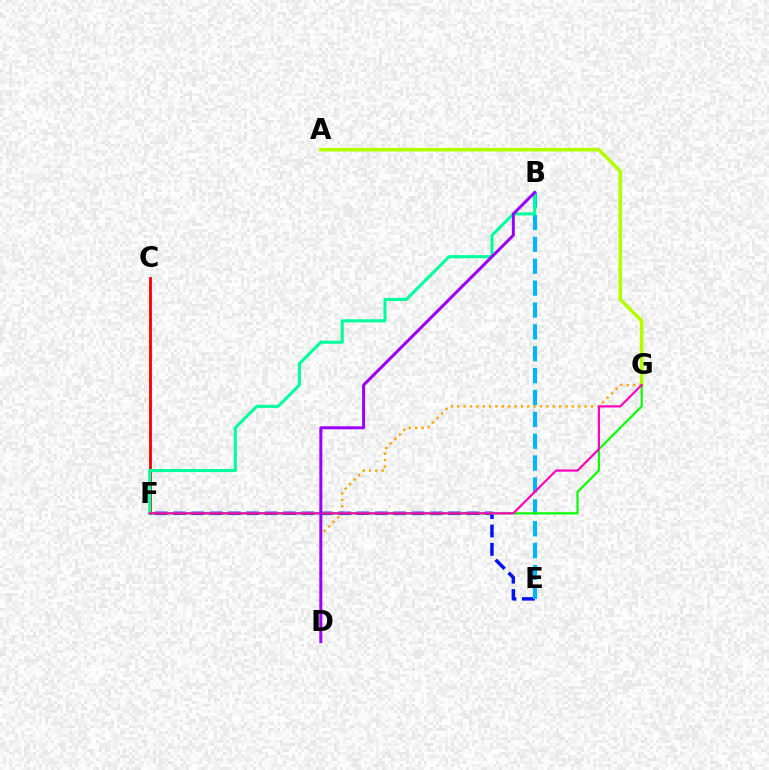{('D', 'G'): [{'color': '#ffa500', 'line_style': 'dotted', 'thickness': 1.73}], ('A', 'G'): [{'color': '#b3ff00', 'line_style': 'solid', 'thickness': 2.57}], ('C', 'F'): [{'color': '#ff0000', 'line_style': 'solid', 'thickness': 2.05}], ('E', 'F'): [{'color': '#0010ff', 'line_style': 'dashed', 'thickness': 2.49}], ('B', 'E'): [{'color': '#00b5ff', 'line_style': 'dashed', 'thickness': 2.97}], ('B', 'F'): [{'color': '#00ff9d', 'line_style': 'solid', 'thickness': 2.21}], ('F', 'G'): [{'color': '#08ff00', 'line_style': 'solid', 'thickness': 1.56}, {'color': '#ff00bd', 'line_style': 'solid', 'thickness': 1.57}], ('B', 'D'): [{'color': '#9b00ff', 'line_style': 'solid', 'thickness': 2.15}]}